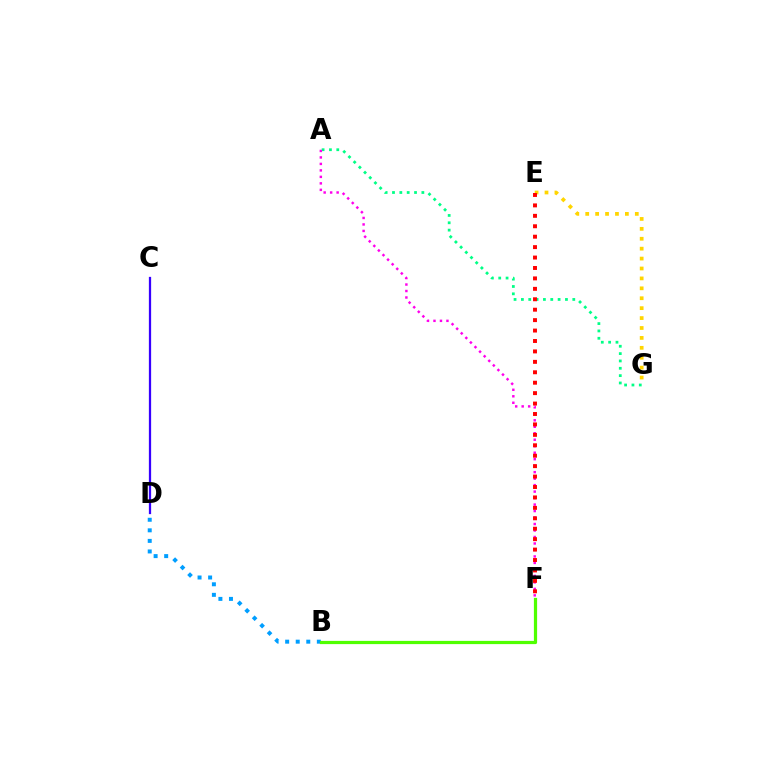{('B', 'D'): [{'color': '#009eff', 'line_style': 'dotted', 'thickness': 2.87}], ('B', 'F'): [{'color': '#4fff00', 'line_style': 'solid', 'thickness': 2.32}], ('A', 'G'): [{'color': '#00ff86', 'line_style': 'dotted', 'thickness': 2.0}], ('A', 'F'): [{'color': '#ff00ed', 'line_style': 'dotted', 'thickness': 1.76}], ('E', 'G'): [{'color': '#ffd500', 'line_style': 'dotted', 'thickness': 2.69}], ('C', 'D'): [{'color': '#3700ff', 'line_style': 'solid', 'thickness': 1.62}], ('E', 'F'): [{'color': '#ff0000', 'line_style': 'dotted', 'thickness': 2.83}]}